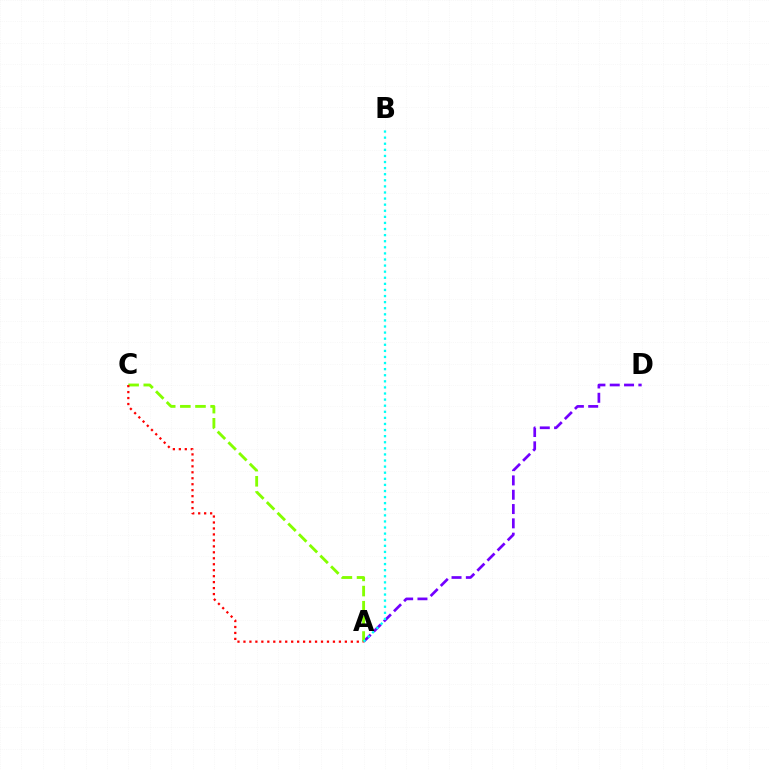{('A', 'D'): [{'color': '#7200ff', 'line_style': 'dashed', 'thickness': 1.94}], ('A', 'C'): [{'color': '#84ff00', 'line_style': 'dashed', 'thickness': 2.06}, {'color': '#ff0000', 'line_style': 'dotted', 'thickness': 1.62}], ('A', 'B'): [{'color': '#00fff6', 'line_style': 'dotted', 'thickness': 1.66}]}